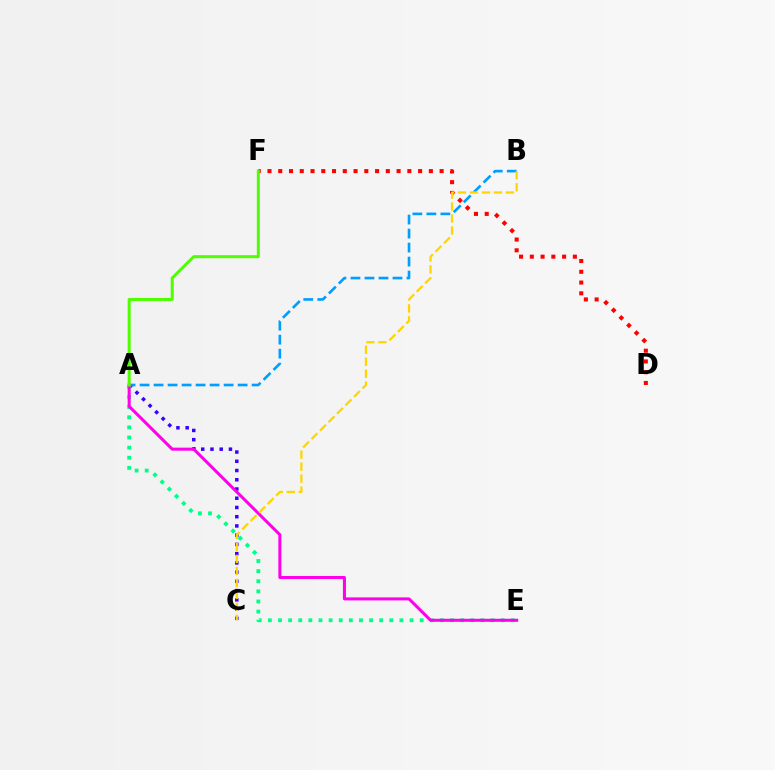{('D', 'F'): [{'color': '#ff0000', 'line_style': 'dotted', 'thickness': 2.92}], ('A', 'C'): [{'color': '#3700ff', 'line_style': 'dotted', 'thickness': 2.51}], ('A', 'E'): [{'color': '#00ff86', 'line_style': 'dotted', 'thickness': 2.75}, {'color': '#ff00ed', 'line_style': 'solid', 'thickness': 2.18}], ('A', 'B'): [{'color': '#009eff', 'line_style': 'dashed', 'thickness': 1.9}], ('B', 'C'): [{'color': '#ffd500', 'line_style': 'dashed', 'thickness': 1.63}], ('A', 'F'): [{'color': '#4fff00', 'line_style': 'solid', 'thickness': 2.18}]}